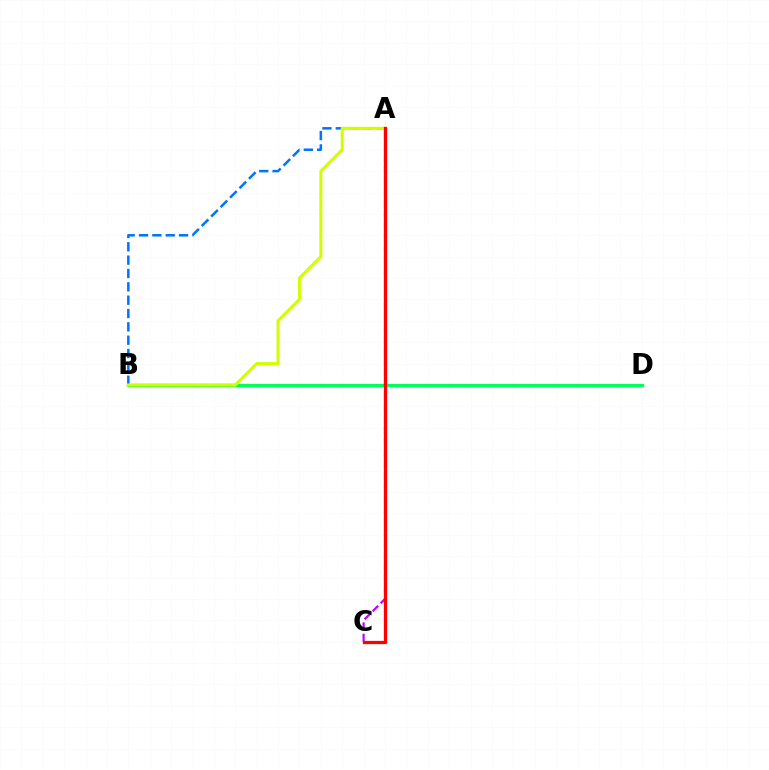{('A', 'B'): [{'color': '#0074ff', 'line_style': 'dashed', 'thickness': 1.81}, {'color': '#d1ff00', 'line_style': 'solid', 'thickness': 2.2}], ('B', 'D'): [{'color': '#00ff5c', 'line_style': 'solid', 'thickness': 2.36}], ('A', 'C'): [{'color': '#b900ff', 'line_style': 'dashed', 'thickness': 1.54}, {'color': '#ff0000', 'line_style': 'solid', 'thickness': 2.35}]}